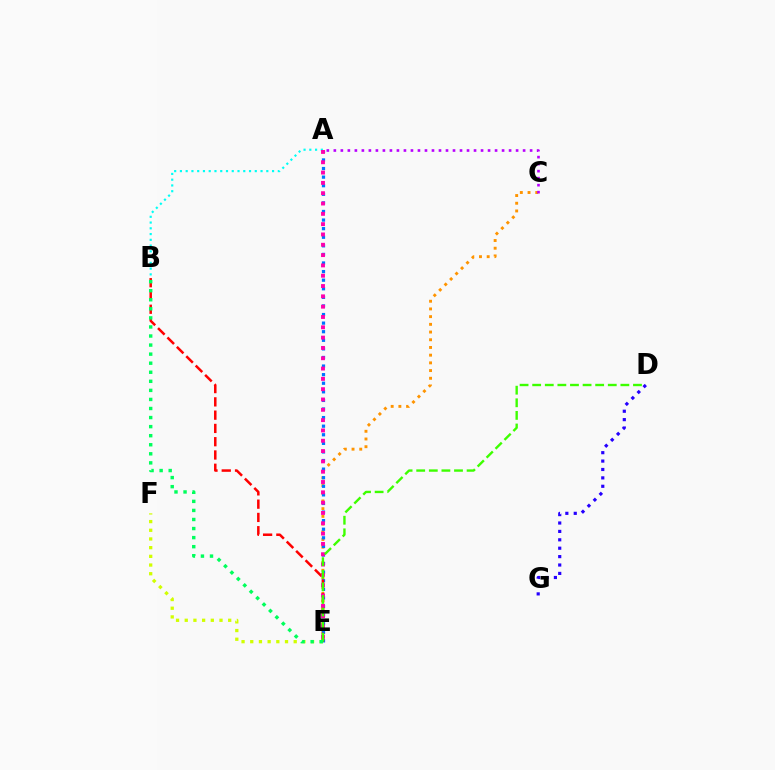{('C', 'E'): [{'color': '#ff9400', 'line_style': 'dotted', 'thickness': 2.09}], ('A', 'E'): [{'color': '#0074ff', 'line_style': 'dotted', 'thickness': 2.33}, {'color': '#ff00ac', 'line_style': 'dotted', 'thickness': 2.8}], ('E', 'F'): [{'color': '#d1ff00', 'line_style': 'dotted', 'thickness': 2.36}], ('B', 'E'): [{'color': '#ff0000', 'line_style': 'dashed', 'thickness': 1.8}, {'color': '#00ff5c', 'line_style': 'dotted', 'thickness': 2.46}], ('A', 'B'): [{'color': '#00fff6', 'line_style': 'dotted', 'thickness': 1.56}], ('D', 'E'): [{'color': '#3dff00', 'line_style': 'dashed', 'thickness': 1.71}], ('D', 'G'): [{'color': '#2500ff', 'line_style': 'dotted', 'thickness': 2.28}], ('A', 'C'): [{'color': '#b900ff', 'line_style': 'dotted', 'thickness': 1.9}]}